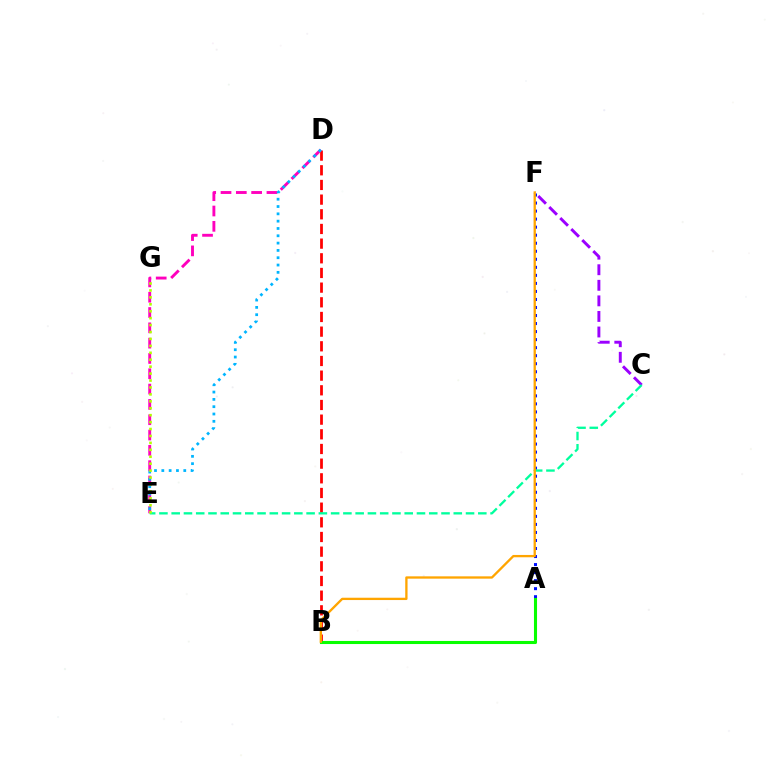{('A', 'F'): [{'color': '#0010ff', 'line_style': 'dotted', 'thickness': 2.18}], ('C', 'F'): [{'color': '#9b00ff', 'line_style': 'dashed', 'thickness': 2.11}], ('B', 'D'): [{'color': '#ff0000', 'line_style': 'dashed', 'thickness': 1.99}], ('D', 'E'): [{'color': '#ff00bd', 'line_style': 'dashed', 'thickness': 2.08}, {'color': '#00b5ff', 'line_style': 'dotted', 'thickness': 1.99}], ('C', 'E'): [{'color': '#00ff9d', 'line_style': 'dashed', 'thickness': 1.67}], ('A', 'B'): [{'color': '#08ff00', 'line_style': 'solid', 'thickness': 2.21}], ('B', 'F'): [{'color': '#ffa500', 'line_style': 'solid', 'thickness': 1.67}], ('E', 'G'): [{'color': '#b3ff00', 'line_style': 'dotted', 'thickness': 1.88}]}